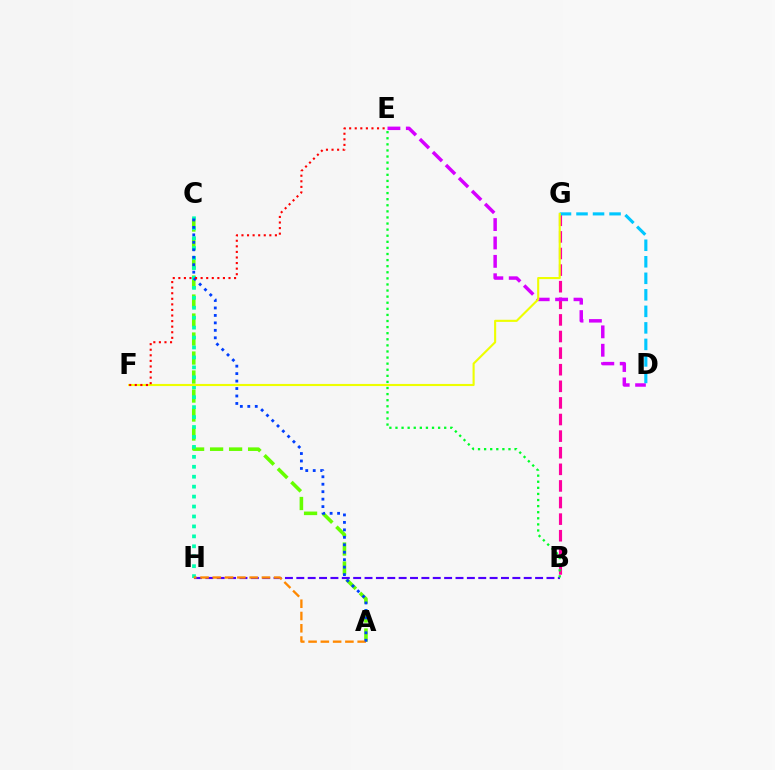{('A', 'C'): [{'color': '#66ff00', 'line_style': 'dashed', 'thickness': 2.58}, {'color': '#003fff', 'line_style': 'dotted', 'thickness': 2.03}], ('C', 'H'): [{'color': '#00ffaf', 'line_style': 'dotted', 'thickness': 2.7}], ('B', 'G'): [{'color': '#ff00a0', 'line_style': 'dashed', 'thickness': 2.26}], ('D', 'E'): [{'color': '#d600ff', 'line_style': 'dashed', 'thickness': 2.5}], ('B', 'H'): [{'color': '#4f00ff', 'line_style': 'dashed', 'thickness': 1.54}], ('A', 'H'): [{'color': '#ff8800', 'line_style': 'dashed', 'thickness': 1.67}], ('D', 'G'): [{'color': '#00c7ff', 'line_style': 'dashed', 'thickness': 2.24}], ('F', 'G'): [{'color': '#eeff00', 'line_style': 'solid', 'thickness': 1.52}], ('E', 'F'): [{'color': '#ff0000', 'line_style': 'dotted', 'thickness': 1.51}], ('B', 'E'): [{'color': '#00ff27', 'line_style': 'dotted', 'thickness': 1.66}]}